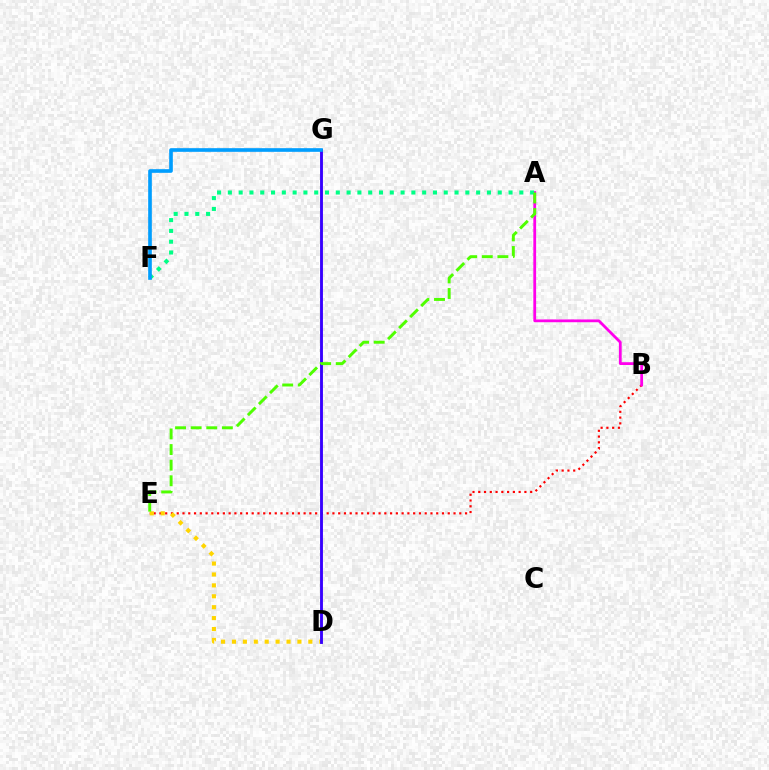{('B', 'E'): [{'color': '#ff0000', 'line_style': 'dotted', 'thickness': 1.57}], ('D', 'E'): [{'color': '#ffd500', 'line_style': 'dotted', 'thickness': 2.96}], ('A', 'B'): [{'color': '#ff00ed', 'line_style': 'solid', 'thickness': 2.01}], ('D', 'G'): [{'color': '#3700ff', 'line_style': 'solid', 'thickness': 2.07}], ('A', 'F'): [{'color': '#00ff86', 'line_style': 'dotted', 'thickness': 2.93}], ('F', 'G'): [{'color': '#009eff', 'line_style': 'solid', 'thickness': 2.63}], ('A', 'E'): [{'color': '#4fff00', 'line_style': 'dashed', 'thickness': 2.12}]}